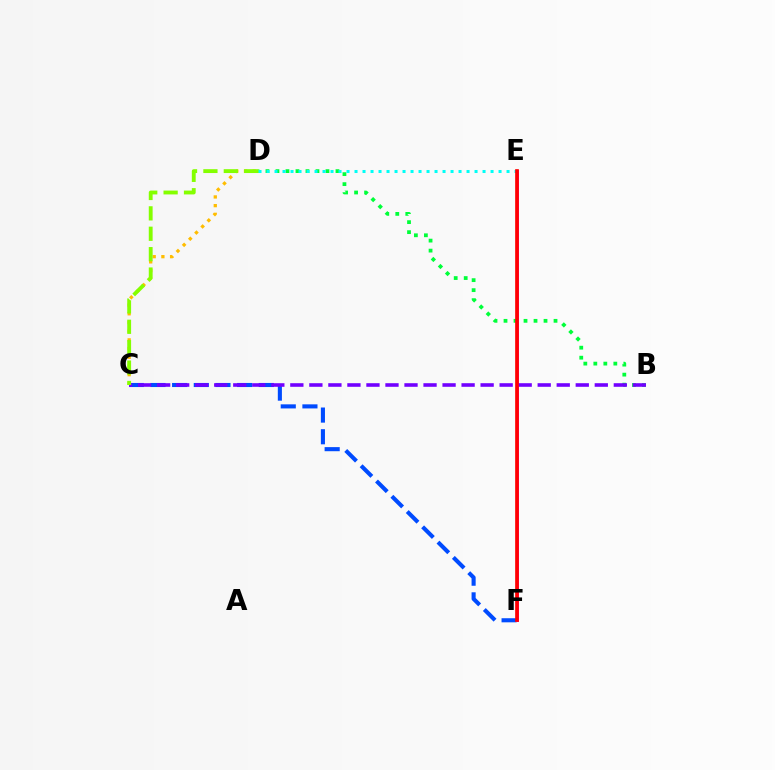{('C', 'F'): [{'color': '#004bff', 'line_style': 'dashed', 'thickness': 2.94}], ('C', 'D'): [{'color': '#ffbd00', 'line_style': 'dotted', 'thickness': 2.36}, {'color': '#84ff00', 'line_style': 'dashed', 'thickness': 2.77}], ('B', 'D'): [{'color': '#00ff39', 'line_style': 'dotted', 'thickness': 2.72}], ('E', 'F'): [{'color': '#ff00cf', 'line_style': 'solid', 'thickness': 2.11}, {'color': '#ff0000', 'line_style': 'solid', 'thickness': 2.65}], ('B', 'C'): [{'color': '#7200ff', 'line_style': 'dashed', 'thickness': 2.58}], ('D', 'E'): [{'color': '#00fff6', 'line_style': 'dotted', 'thickness': 2.17}]}